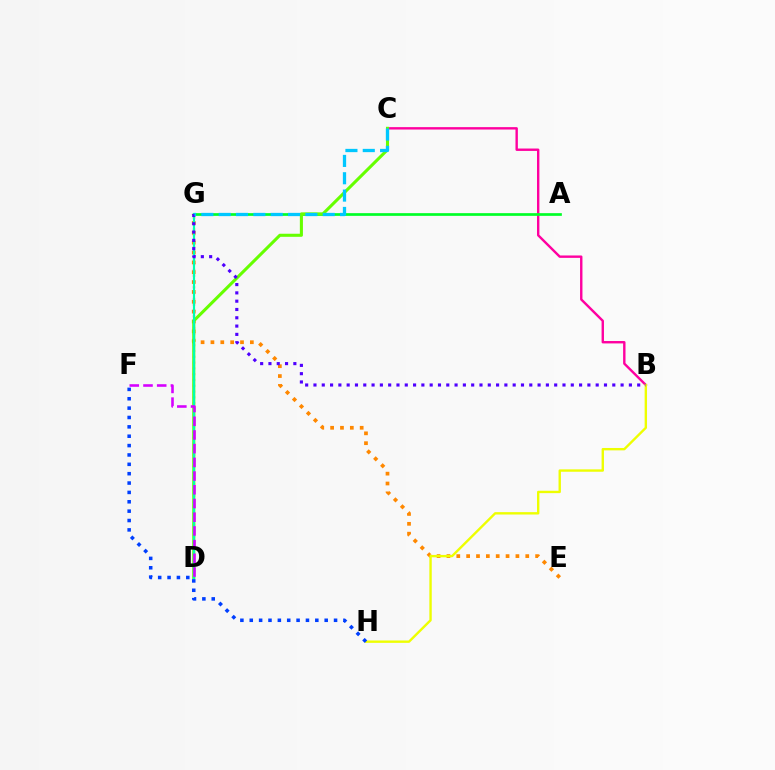{('E', 'G'): [{'color': '#ff8800', 'line_style': 'dotted', 'thickness': 2.68}], ('B', 'C'): [{'color': '#ff00a0', 'line_style': 'solid', 'thickness': 1.72}], ('D', 'G'): [{'color': '#ff0000', 'line_style': 'dotted', 'thickness': 1.57}, {'color': '#00ffaf', 'line_style': 'solid', 'thickness': 1.56}], ('A', 'G'): [{'color': '#00ff27', 'line_style': 'solid', 'thickness': 1.94}], ('C', 'D'): [{'color': '#66ff00', 'line_style': 'solid', 'thickness': 2.21}], ('B', 'H'): [{'color': '#eeff00', 'line_style': 'solid', 'thickness': 1.72}], ('B', 'G'): [{'color': '#4f00ff', 'line_style': 'dotted', 'thickness': 2.26}], ('D', 'F'): [{'color': '#d600ff', 'line_style': 'dashed', 'thickness': 1.86}], ('F', 'H'): [{'color': '#003fff', 'line_style': 'dotted', 'thickness': 2.54}], ('C', 'G'): [{'color': '#00c7ff', 'line_style': 'dashed', 'thickness': 2.36}]}